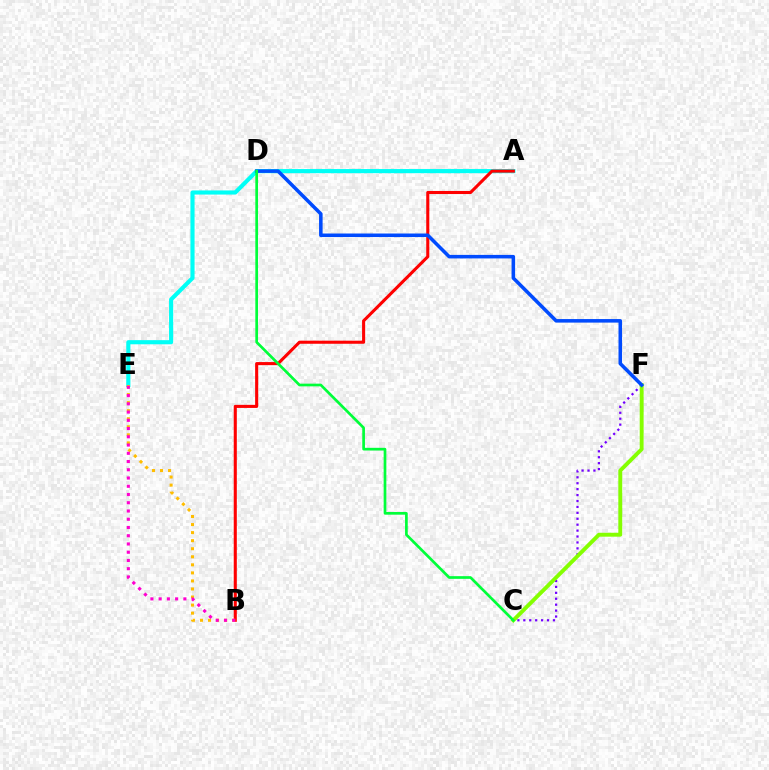{('A', 'E'): [{'color': '#00fff6', 'line_style': 'solid', 'thickness': 2.97}], ('A', 'B'): [{'color': '#ff0000', 'line_style': 'solid', 'thickness': 2.22}], ('C', 'F'): [{'color': '#7200ff', 'line_style': 'dotted', 'thickness': 1.61}, {'color': '#84ff00', 'line_style': 'solid', 'thickness': 2.81}], ('B', 'E'): [{'color': '#ffbd00', 'line_style': 'dotted', 'thickness': 2.19}, {'color': '#ff00cf', 'line_style': 'dotted', 'thickness': 2.24}], ('D', 'F'): [{'color': '#004bff', 'line_style': 'solid', 'thickness': 2.55}], ('C', 'D'): [{'color': '#00ff39', 'line_style': 'solid', 'thickness': 1.94}]}